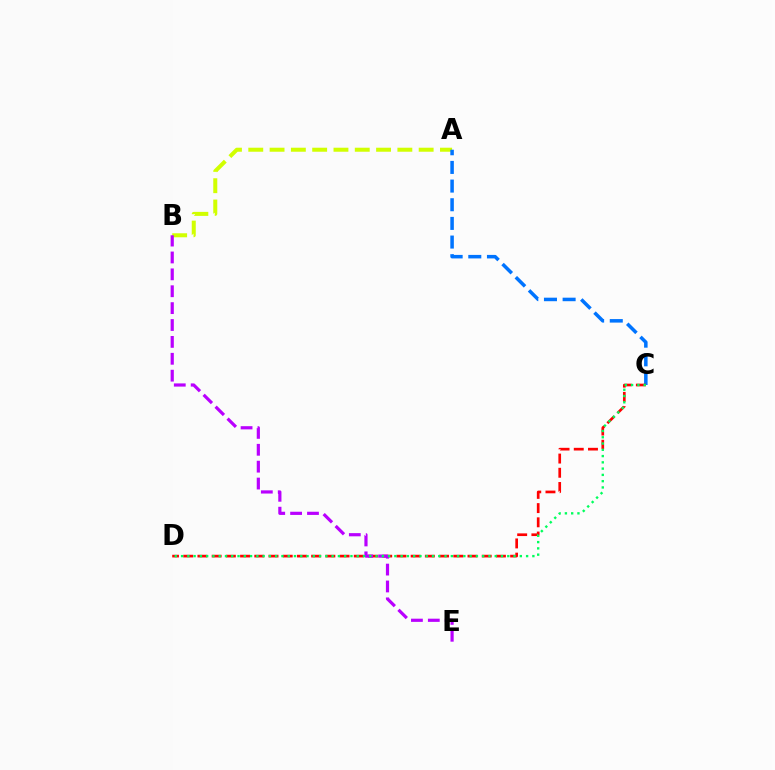{('A', 'B'): [{'color': '#d1ff00', 'line_style': 'dashed', 'thickness': 2.89}], ('A', 'C'): [{'color': '#0074ff', 'line_style': 'dashed', 'thickness': 2.53}], ('C', 'D'): [{'color': '#ff0000', 'line_style': 'dashed', 'thickness': 1.93}, {'color': '#00ff5c', 'line_style': 'dotted', 'thickness': 1.7}], ('B', 'E'): [{'color': '#b900ff', 'line_style': 'dashed', 'thickness': 2.29}]}